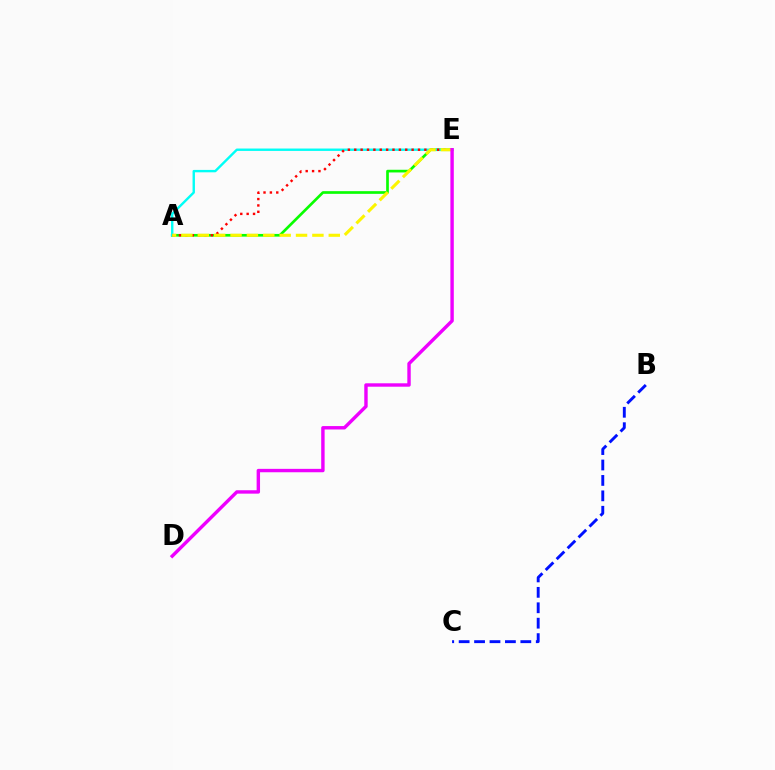{('A', 'E'): [{'color': '#08ff00', 'line_style': 'solid', 'thickness': 1.93}, {'color': '#00fff6', 'line_style': 'solid', 'thickness': 1.72}, {'color': '#ff0000', 'line_style': 'dotted', 'thickness': 1.73}, {'color': '#fcf500', 'line_style': 'dashed', 'thickness': 2.22}], ('B', 'C'): [{'color': '#0010ff', 'line_style': 'dashed', 'thickness': 2.1}], ('D', 'E'): [{'color': '#ee00ff', 'line_style': 'solid', 'thickness': 2.45}]}